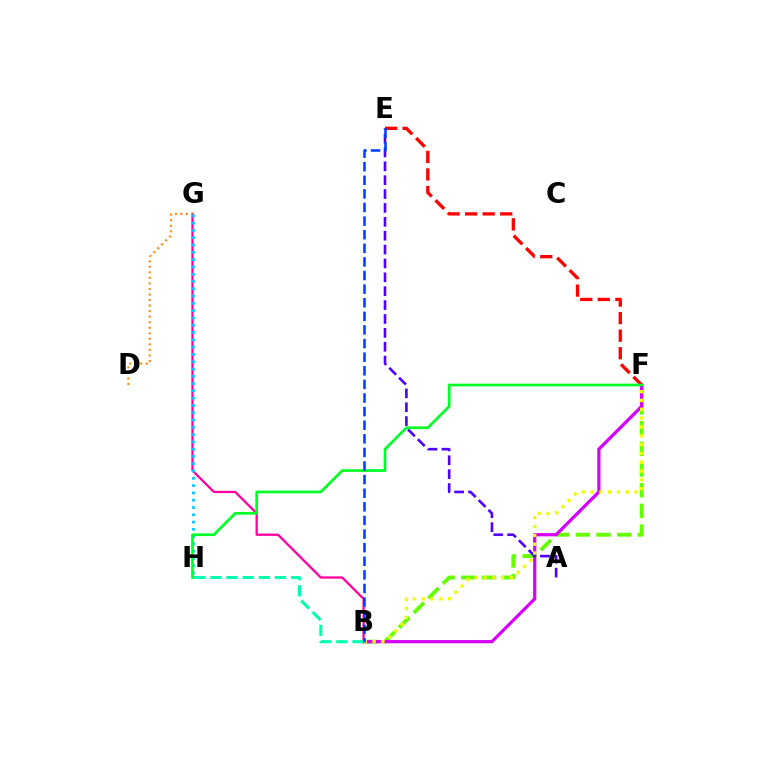{('B', 'F'): [{'color': '#66ff00', 'line_style': 'dashed', 'thickness': 2.81}, {'color': '#d600ff', 'line_style': 'solid', 'thickness': 2.33}, {'color': '#eeff00', 'line_style': 'dotted', 'thickness': 2.4}], ('B', 'G'): [{'color': '#ff00a0', 'line_style': 'solid', 'thickness': 1.64}], ('E', 'F'): [{'color': '#ff0000', 'line_style': 'dashed', 'thickness': 2.39}], ('A', 'E'): [{'color': '#4f00ff', 'line_style': 'dashed', 'thickness': 1.89}], ('D', 'G'): [{'color': '#ff8800', 'line_style': 'dotted', 'thickness': 1.51}], ('G', 'H'): [{'color': '#00c7ff', 'line_style': 'dotted', 'thickness': 1.98}], ('F', 'H'): [{'color': '#00ff27', 'line_style': 'solid', 'thickness': 1.95}], ('B', 'H'): [{'color': '#00ffaf', 'line_style': 'dashed', 'thickness': 2.19}], ('B', 'E'): [{'color': '#003fff', 'line_style': 'dashed', 'thickness': 1.85}]}